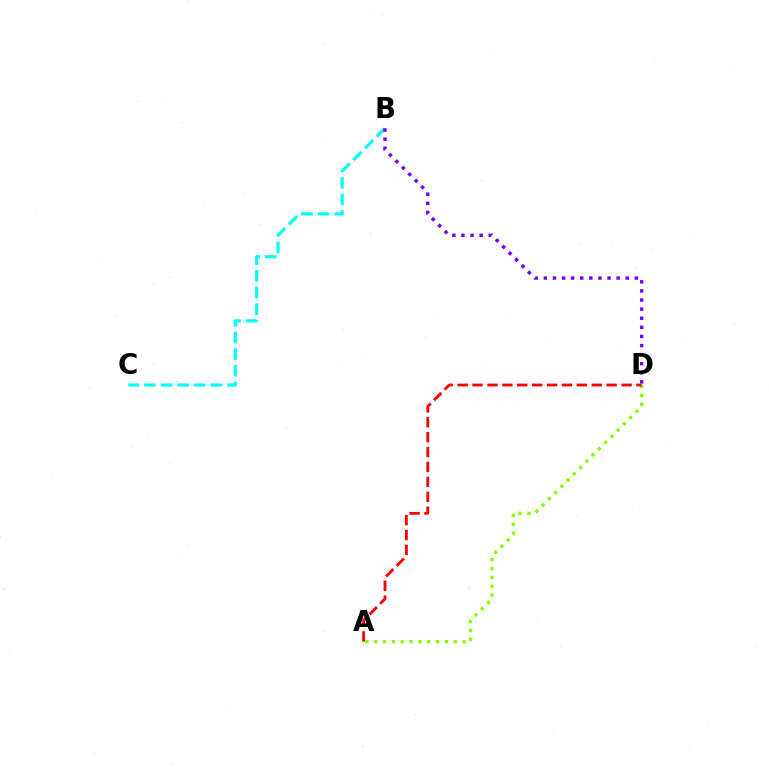{('B', 'C'): [{'color': '#00fff6', 'line_style': 'dashed', 'thickness': 2.26}], ('B', 'D'): [{'color': '#7200ff', 'line_style': 'dotted', 'thickness': 2.47}], ('A', 'D'): [{'color': '#84ff00', 'line_style': 'dotted', 'thickness': 2.4}, {'color': '#ff0000', 'line_style': 'dashed', 'thickness': 2.02}]}